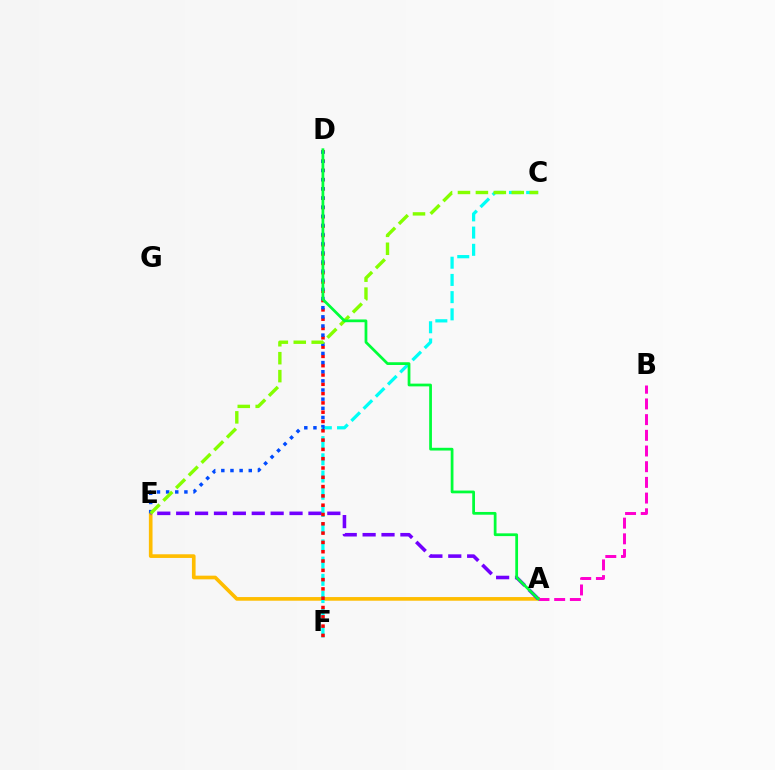{('A', 'E'): [{'color': '#ffbd00', 'line_style': 'solid', 'thickness': 2.64}, {'color': '#7200ff', 'line_style': 'dashed', 'thickness': 2.57}], ('C', 'F'): [{'color': '#00fff6', 'line_style': 'dashed', 'thickness': 2.34}], ('A', 'B'): [{'color': '#ff00cf', 'line_style': 'dashed', 'thickness': 2.13}], ('D', 'F'): [{'color': '#ff0000', 'line_style': 'dotted', 'thickness': 2.53}], ('D', 'E'): [{'color': '#004bff', 'line_style': 'dotted', 'thickness': 2.49}], ('C', 'E'): [{'color': '#84ff00', 'line_style': 'dashed', 'thickness': 2.44}], ('A', 'D'): [{'color': '#00ff39', 'line_style': 'solid', 'thickness': 1.98}]}